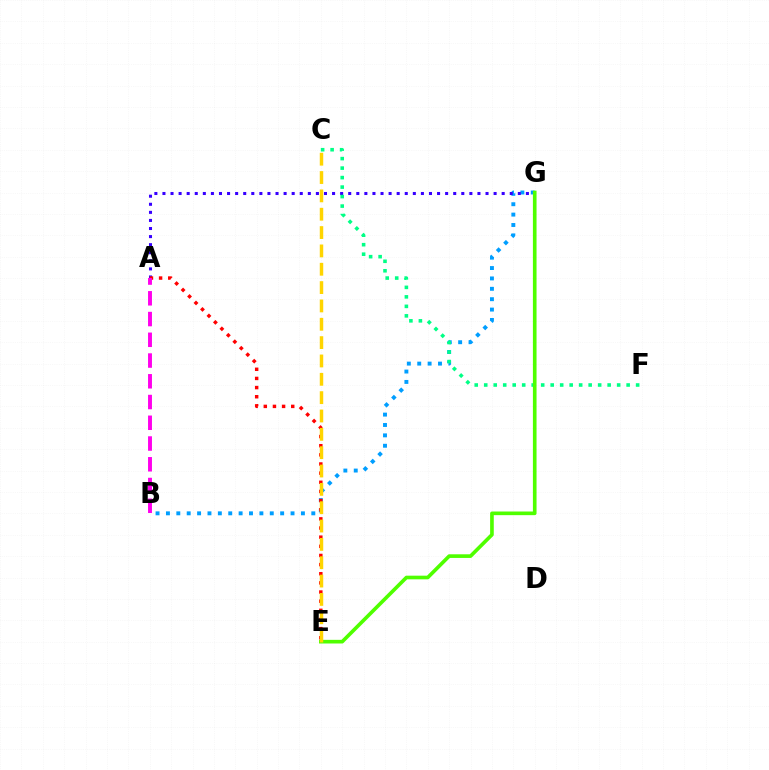{('B', 'G'): [{'color': '#009eff', 'line_style': 'dotted', 'thickness': 2.82}], ('A', 'G'): [{'color': '#3700ff', 'line_style': 'dotted', 'thickness': 2.19}], ('A', 'E'): [{'color': '#ff0000', 'line_style': 'dotted', 'thickness': 2.48}], ('C', 'F'): [{'color': '#00ff86', 'line_style': 'dotted', 'thickness': 2.58}], ('A', 'B'): [{'color': '#ff00ed', 'line_style': 'dashed', 'thickness': 2.82}], ('E', 'G'): [{'color': '#4fff00', 'line_style': 'solid', 'thickness': 2.63}], ('C', 'E'): [{'color': '#ffd500', 'line_style': 'dashed', 'thickness': 2.49}]}